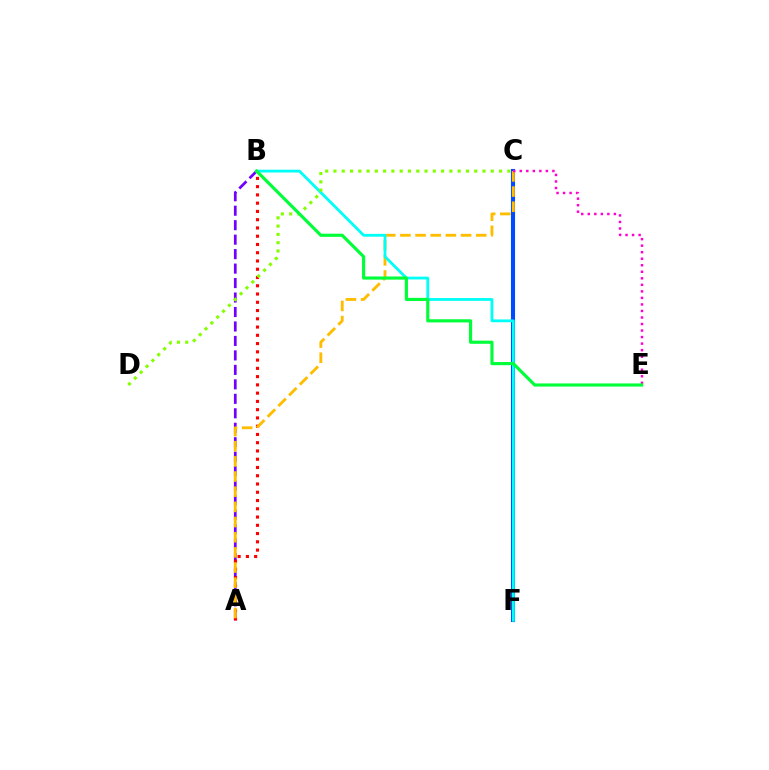{('A', 'B'): [{'color': '#7200ff', 'line_style': 'dashed', 'thickness': 1.97}, {'color': '#ff0000', 'line_style': 'dotted', 'thickness': 2.24}], ('C', 'F'): [{'color': '#004bff', 'line_style': 'solid', 'thickness': 2.95}], ('A', 'C'): [{'color': '#ffbd00', 'line_style': 'dashed', 'thickness': 2.06}], ('C', 'E'): [{'color': '#ff00cf', 'line_style': 'dotted', 'thickness': 1.77}], ('B', 'F'): [{'color': '#00fff6', 'line_style': 'solid', 'thickness': 2.02}], ('C', 'D'): [{'color': '#84ff00', 'line_style': 'dotted', 'thickness': 2.25}], ('B', 'E'): [{'color': '#00ff39', 'line_style': 'solid', 'thickness': 2.27}]}